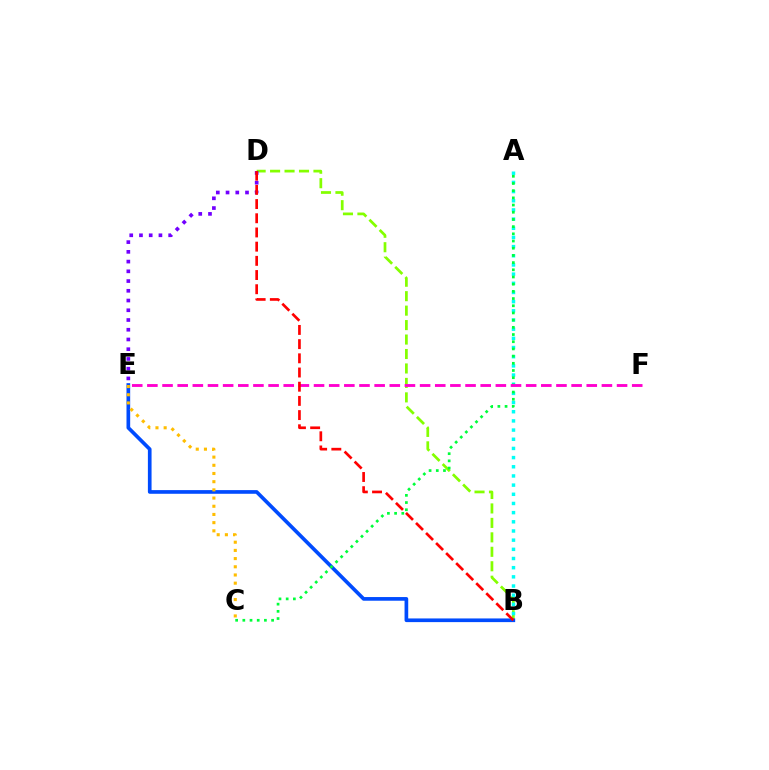{('B', 'D'): [{'color': '#84ff00', 'line_style': 'dashed', 'thickness': 1.96}, {'color': '#ff0000', 'line_style': 'dashed', 'thickness': 1.93}], ('B', 'E'): [{'color': '#004bff', 'line_style': 'solid', 'thickness': 2.64}], ('A', 'B'): [{'color': '#00fff6', 'line_style': 'dotted', 'thickness': 2.49}], ('A', 'C'): [{'color': '#00ff39', 'line_style': 'dotted', 'thickness': 1.95}], ('D', 'E'): [{'color': '#7200ff', 'line_style': 'dotted', 'thickness': 2.65}], ('E', 'F'): [{'color': '#ff00cf', 'line_style': 'dashed', 'thickness': 2.06}], ('C', 'E'): [{'color': '#ffbd00', 'line_style': 'dotted', 'thickness': 2.23}]}